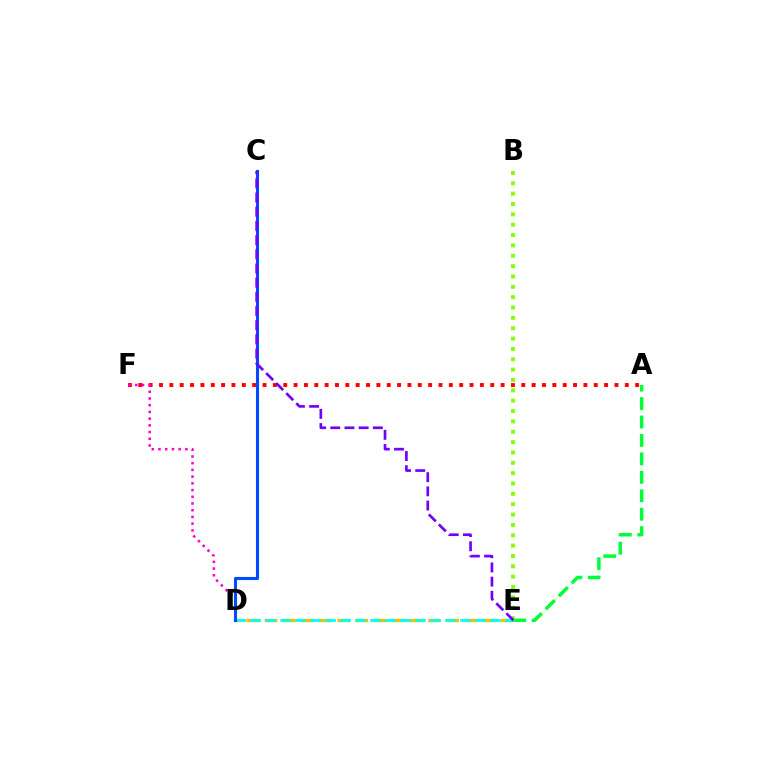{('D', 'E'): [{'color': '#ffbd00', 'line_style': 'dashed', 'thickness': 2.47}, {'color': '#00fff6', 'line_style': 'dashed', 'thickness': 2.04}], ('A', 'F'): [{'color': '#ff0000', 'line_style': 'dotted', 'thickness': 2.81}], ('A', 'E'): [{'color': '#00ff39', 'line_style': 'dashed', 'thickness': 2.51}], ('D', 'F'): [{'color': '#ff00cf', 'line_style': 'dotted', 'thickness': 1.83}], ('B', 'E'): [{'color': '#84ff00', 'line_style': 'dotted', 'thickness': 2.81}], ('C', 'D'): [{'color': '#004bff', 'line_style': 'solid', 'thickness': 2.23}], ('C', 'E'): [{'color': '#7200ff', 'line_style': 'dashed', 'thickness': 1.93}]}